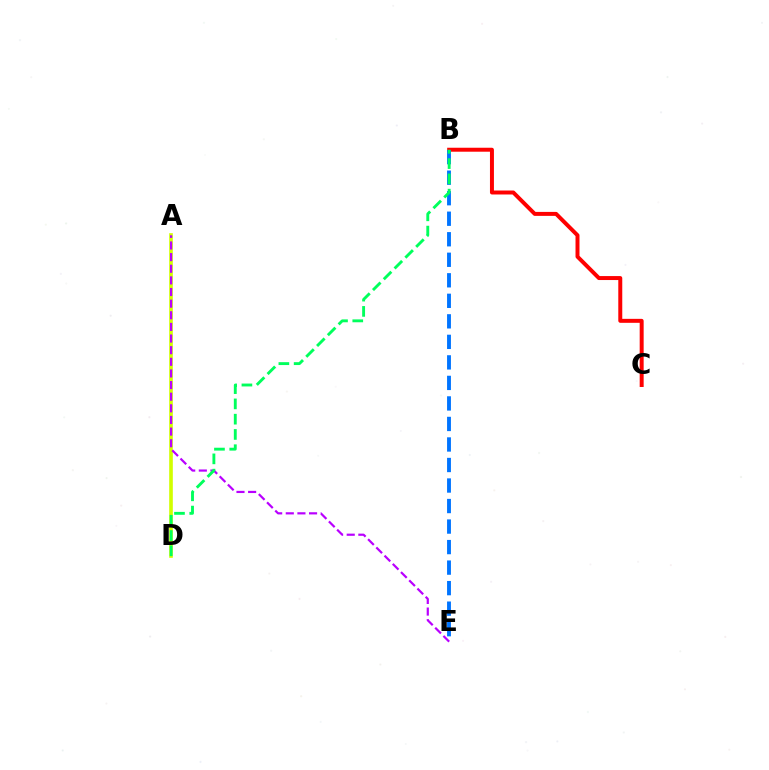{('A', 'D'): [{'color': '#d1ff00', 'line_style': 'solid', 'thickness': 2.62}], ('B', 'C'): [{'color': '#ff0000', 'line_style': 'solid', 'thickness': 2.86}], ('A', 'E'): [{'color': '#b900ff', 'line_style': 'dashed', 'thickness': 1.58}], ('B', 'E'): [{'color': '#0074ff', 'line_style': 'dashed', 'thickness': 2.79}], ('B', 'D'): [{'color': '#00ff5c', 'line_style': 'dashed', 'thickness': 2.07}]}